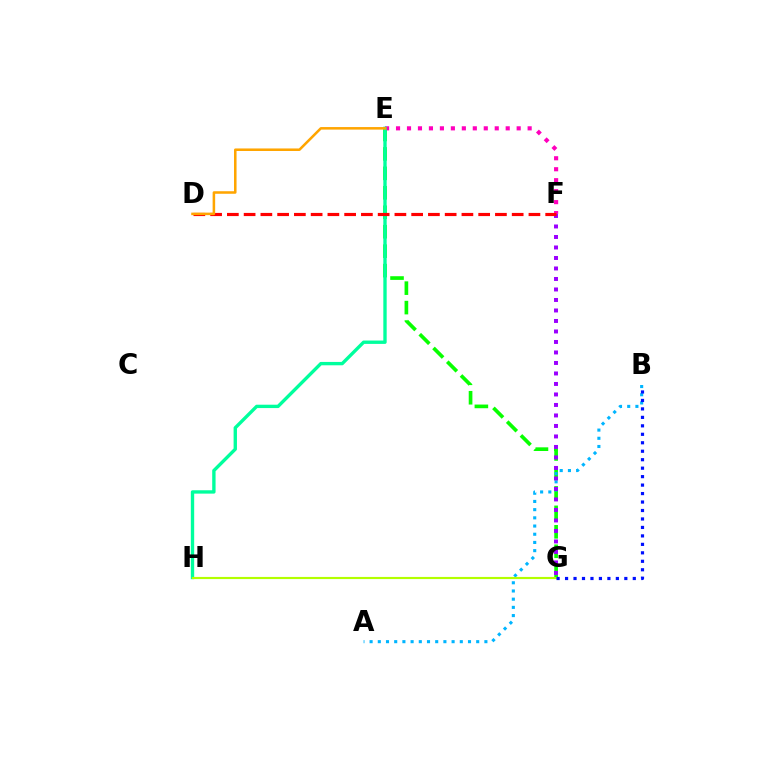{('E', 'G'): [{'color': '#08ff00', 'line_style': 'dashed', 'thickness': 2.64}], ('E', 'F'): [{'color': '#ff00bd', 'line_style': 'dotted', 'thickness': 2.98}], ('A', 'B'): [{'color': '#00b5ff', 'line_style': 'dotted', 'thickness': 2.23}], ('E', 'H'): [{'color': '#00ff9d', 'line_style': 'solid', 'thickness': 2.42}], ('F', 'G'): [{'color': '#9b00ff', 'line_style': 'dotted', 'thickness': 2.85}], ('D', 'F'): [{'color': '#ff0000', 'line_style': 'dashed', 'thickness': 2.28}], ('G', 'H'): [{'color': '#b3ff00', 'line_style': 'solid', 'thickness': 1.55}], ('B', 'G'): [{'color': '#0010ff', 'line_style': 'dotted', 'thickness': 2.3}], ('D', 'E'): [{'color': '#ffa500', 'line_style': 'solid', 'thickness': 1.83}]}